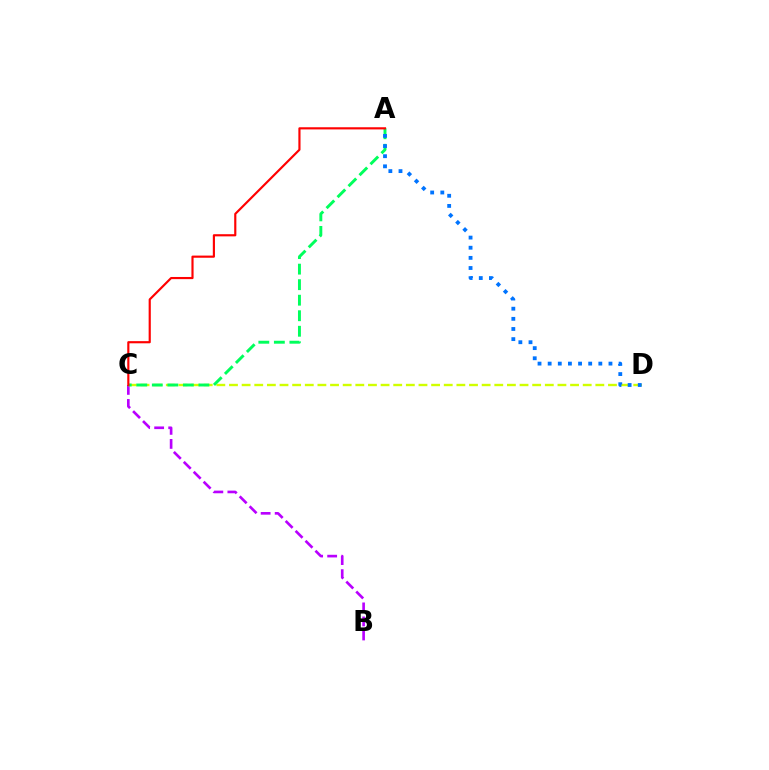{('B', 'C'): [{'color': '#b900ff', 'line_style': 'dashed', 'thickness': 1.91}], ('C', 'D'): [{'color': '#d1ff00', 'line_style': 'dashed', 'thickness': 1.72}], ('A', 'C'): [{'color': '#00ff5c', 'line_style': 'dashed', 'thickness': 2.11}, {'color': '#ff0000', 'line_style': 'solid', 'thickness': 1.55}], ('A', 'D'): [{'color': '#0074ff', 'line_style': 'dotted', 'thickness': 2.75}]}